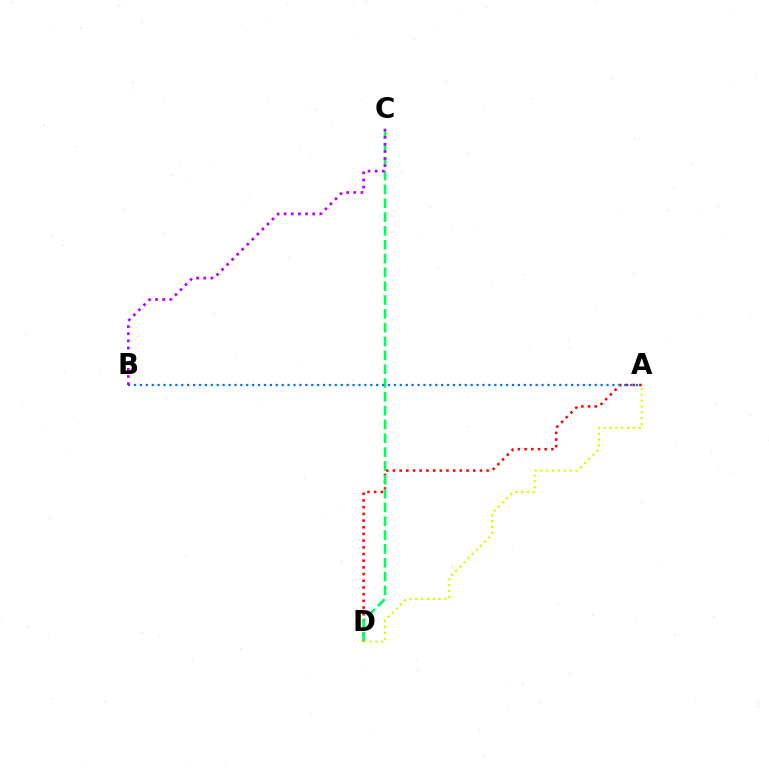{('A', 'D'): [{'color': '#ff0000', 'line_style': 'dotted', 'thickness': 1.82}, {'color': '#d1ff00', 'line_style': 'dotted', 'thickness': 1.59}], ('C', 'D'): [{'color': '#00ff5c', 'line_style': 'dashed', 'thickness': 1.88}], ('A', 'B'): [{'color': '#0074ff', 'line_style': 'dotted', 'thickness': 1.6}], ('B', 'C'): [{'color': '#b900ff', 'line_style': 'dotted', 'thickness': 1.94}]}